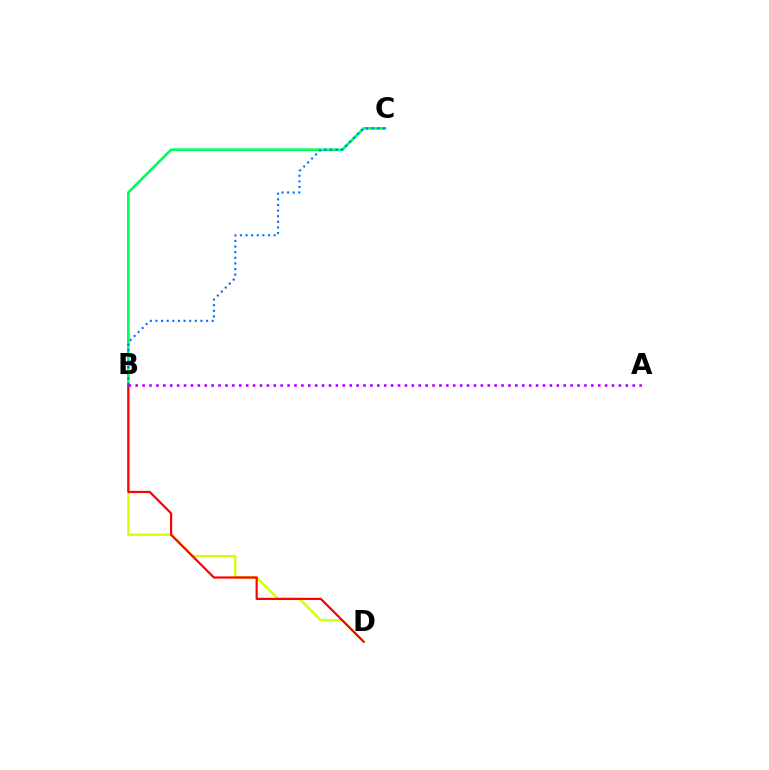{('B', 'C'): [{'color': '#00ff5c', 'line_style': 'solid', 'thickness': 1.92}, {'color': '#0074ff', 'line_style': 'dotted', 'thickness': 1.53}], ('B', 'D'): [{'color': '#d1ff00', 'line_style': 'solid', 'thickness': 1.66}, {'color': '#ff0000', 'line_style': 'solid', 'thickness': 1.58}], ('A', 'B'): [{'color': '#b900ff', 'line_style': 'dotted', 'thickness': 1.88}]}